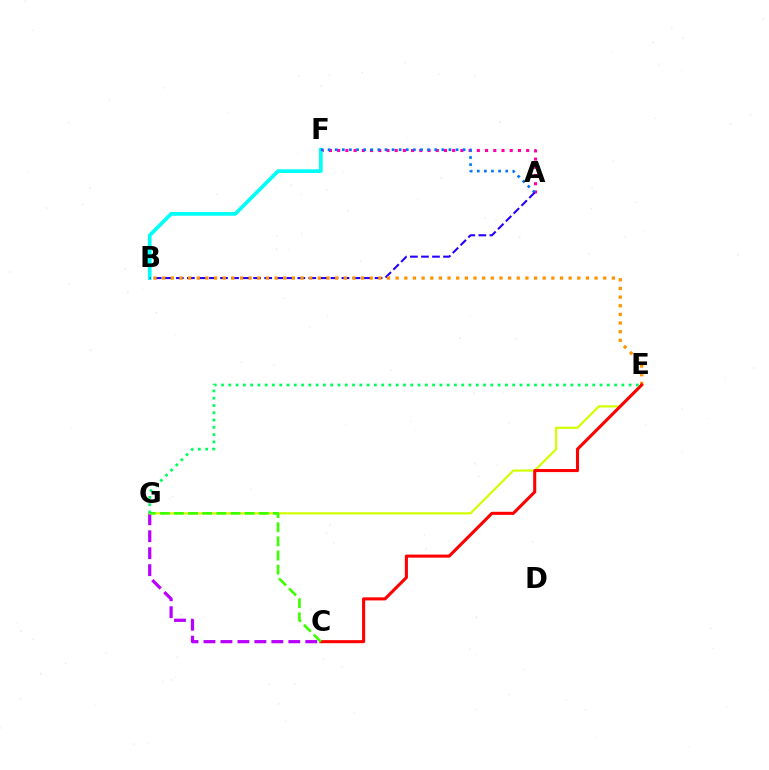{('C', 'G'): [{'color': '#b900ff', 'line_style': 'dashed', 'thickness': 2.3}, {'color': '#3dff00', 'line_style': 'dashed', 'thickness': 1.92}], ('A', 'F'): [{'color': '#ff00ac', 'line_style': 'dotted', 'thickness': 2.23}, {'color': '#0074ff', 'line_style': 'dotted', 'thickness': 1.93}], ('E', 'G'): [{'color': '#d1ff00', 'line_style': 'solid', 'thickness': 1.57}, {'color': '#00ff5c', 'line_style': 'dotted', 'thickness': 1.98}], ('B', 'F'): [{'color': '#00fff6', 'line_style': 'solid', 'thickness': 2.67}], ('A', 'B'): [{'color': '#2500ff', 'line_style': 'dashed', 'thickness': 1.5}], ('B', 'E'): [{'color': '#ff9400', 'line_style': 'dotted', 'thickness': 2.35}], ('C', 'E'): [{'color': '#ff0000', 'line_style': 'solid', 'thickness': 2.22}]}